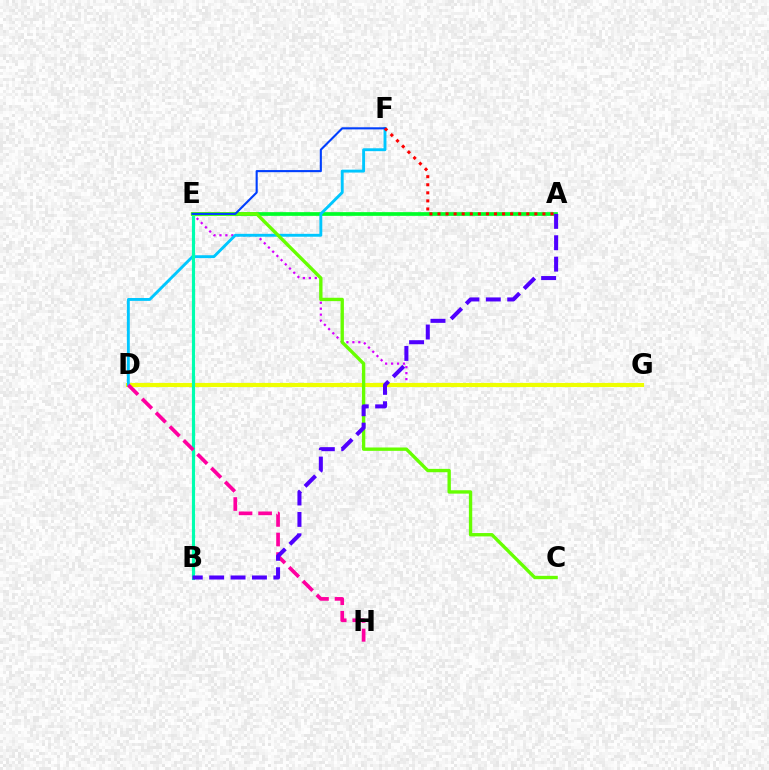{('E', 'G'): [{'color': '#d600ff', 'line_style': 'dotted', 'thickness': 1.62}], ('A', 'E'): [{'color': '#00ff27', 'line_style': 'solid', 'thickness': 2.67}], ('D', 'G'): [{'color': '#ff8800', 'line_style': 'dotted', 'thickness': 2.12}, {'color': '#eeff00', 'line_style': 'solid', 'thickness': 2.99}], ('D', 'F'): [{'color': '#00c7ff', 'line_style': 'solid', 'thickness': 2.08}], ('B', 'E'): [{'color': '#00ffaf', 'line_style': 'solid', 'thickness': 2.28}], ('C', 'E'): [{'color': '#66ff00', 'line_style': 'solid', 'thickness': 2.42}], ('E', 'F'): [{'color': '#003fff', 'line_style': 'solid', 'thickness': 1.52}], ('D', 'H'): [{'color': '#ff00a0', 'line_style': 'dashed', 'thickness': 2.66}], ('A', 'B'): [{'color': '#4f00ff', 'line_style': 'dashed', 'thickness': 2.91}], ('A', 'F'): [{'color': '#ff0000', 'line_style': 'dotted', 'thickness': 2.19}]}